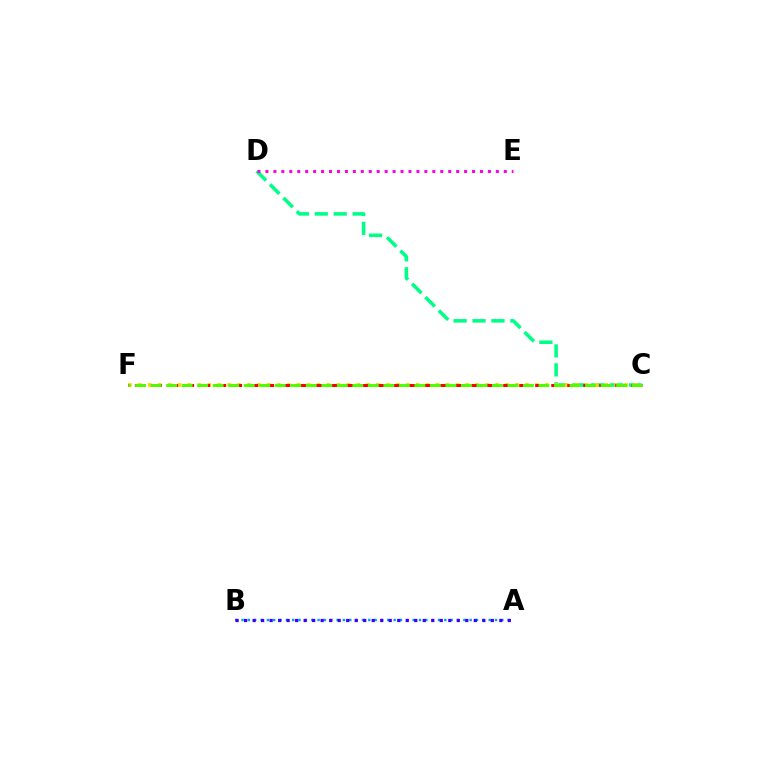{('A', 'B'): [{'color': '#009eff', 'line_style': 'dotted', 'thickness': 1.72}, {'color': '#3700ff', 'line_style': 'dotted', 'thickness': 2.31}], ('C', 'D'): [{'color': '#00ff86', 'line_style': 'dashed', 'thickness': 2.57}], ('C', 'F'): [{'color': '#ffd500', 'line_style': 'dotted', 'thickness': 2.7}, {'color': '#ff0000', 'line_style': 'dashed', 'thickness': 2.18}, {'color': '#4fff00', 'line_style': 'dashed', 'thickness': 2.11}], ('D', 'E'): [{'color': '#ff00ed', 'line_style': 'dotted', 'thickness': 2.16}]}